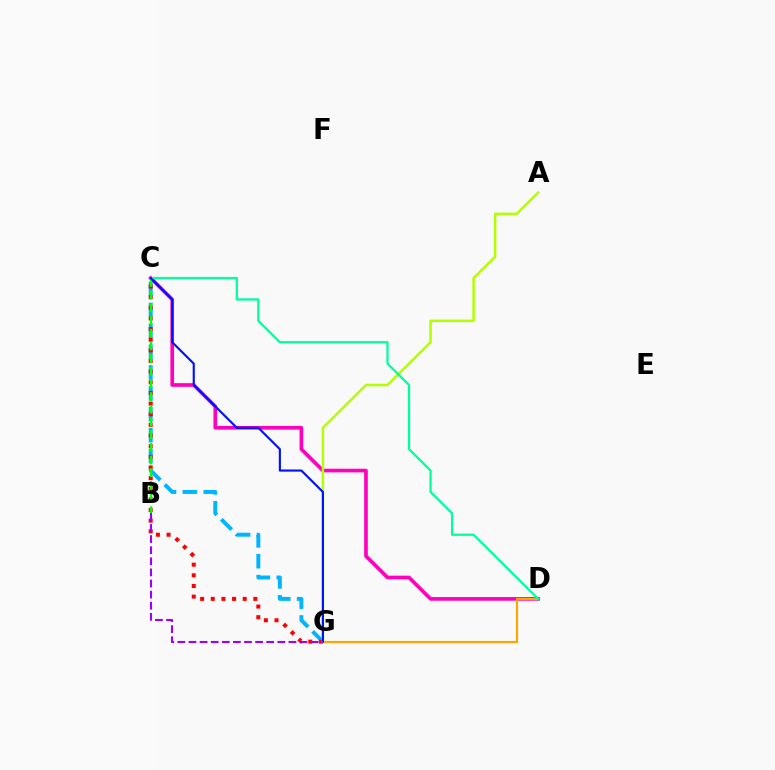{('C', 'G'): [{'color': '#00b5ff', 'line_style': 'dashed', 'thickness': 2.83}, {'color': '#ff0000', 'line_style': 'dotted', 'thickness': 2.89}, {'color': '#0010ff', 'line_style': 'solid', 'thickness': 1.53}], ('C', 'D'): [{'color': '#ff00bd', 'line_style': 'solid', 'thickness': 2.63}, {'color': '#00ff9d', 'line_style': 'solid', 'thickness': 1.63}], ('D', 'G'): [{'color': '#ffa500', 'line_style': 'solid', 'thickness': 1.56}], ('B', 'C'): [{'color': '#08ff00', 'line_style': 'dashed', 'thickness': 1.72}], ('A', 'G'): [{'color': '#b3ff00', 'line_style': 'solid', 'thickness': 1.8}], ('B', 'G'): [{'color': '#9b00ff', 'line_style': 'dashed', 'thickness': 1.51}]}